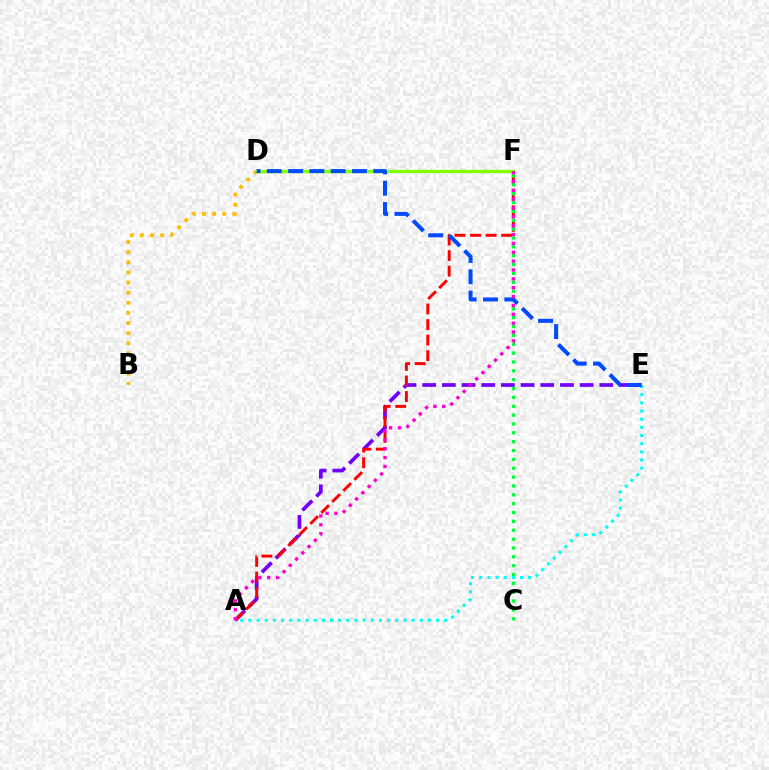{('A', 'E'): [{'color': '#7200ff', 'line_style': 'dashed', 'thickness': 2.67}, {'color': '#00fff6', 'line_style': 'dotted', 'thickness': 2.22}], ('A', 'F'): [{'color': '#ff0000', 'line_style': 'dashed', 'thickness': 2.11}, {'color': '#ff00cf', 'line_style': 'dotted', 'thickness': 2.41}], ('B', 'D'): [{'color': '#ffbd00', 'line_style': 'dotted', 'thickness': 2.75}], ('D', 'F'): [{'color': '#84ff00', 'line_style': 'solid', 'thickness': 2.41}], ('C', 'F'): [{'color': '#00ff39', 'line_style': 'dotted', 'thickness': 2.41}], ('D', 'E'): [{'color': '#004bff', 'line_style': 'dashed', 'thickness': 2.89}]}